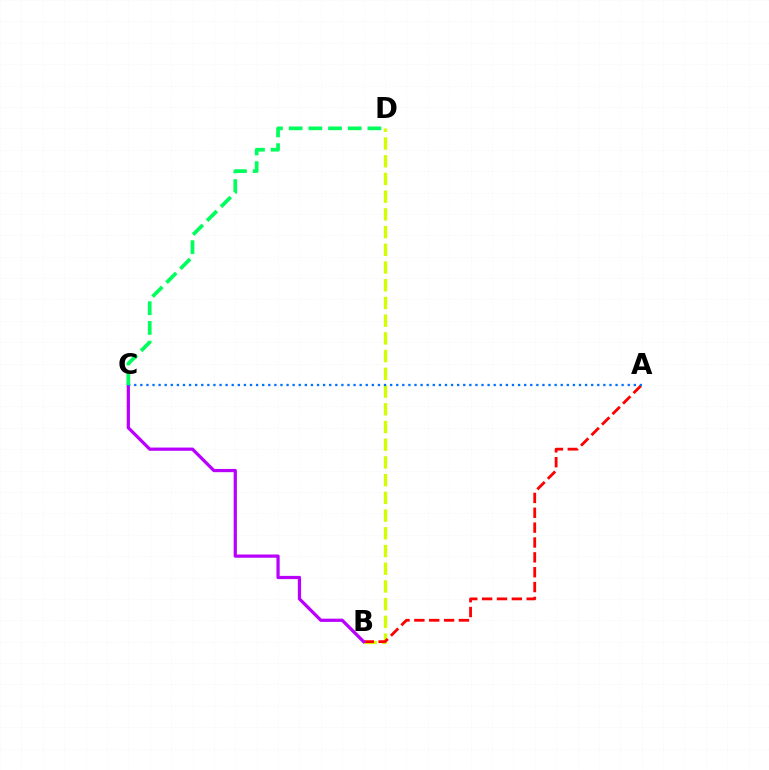{('B', 'D'): [{'color': '#d1ff00', 'line_style': 'dashed', 'thickness': 2.41}], ('A', 'B'): [{'color': '#ff0000', 'line_style': 'dashed', 'thickness': 2.02}], ('B', 'C'): [{'color': '#b900ff', 'line_style': 'solid', 'thickness': 2.33}], ('A', 'C'): [{'color': '#0074ff', 'line_style': 'dotted', 'thickness': 1.66}], ('C', 'D'): [{'color': '#00ff5c', 'line_style': 'dashed', 'thickness': 2.68}]}